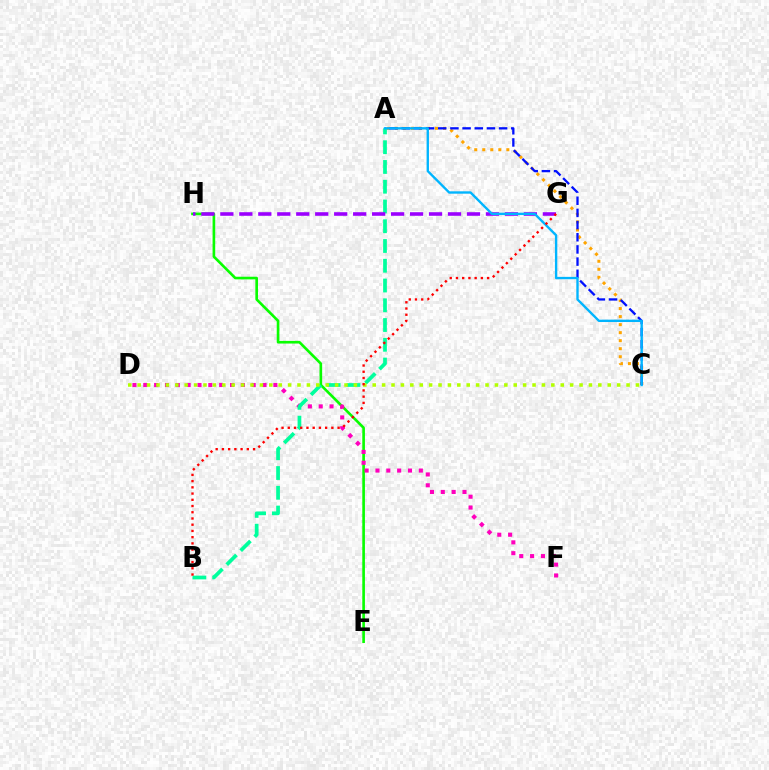{('A', 'C'): [{'color': '#ffa500', 'line_style': 'dotted', 'thickness': 2.18}, {'color': '#0010ff', 'line_style': 'dashed', 'thickness': 1.65}, {'color': '#00b5ff', 'line_style': 'solid', 'thickness': 1.71}], ('E', 'H'): [{'color': '#08ff00', 'line_style': 'solid', 'thickness': 1.9}], ('D', 'F'): [{'color': '#ff00bd', 'line_style': 'dotted', 'thickness': 2.95}], ('A', 'B'): [{'color': '#00ff9d', 'line_style': 'dashed', 'thickness': 2.68}], ('C', 'D'): [{'color': '#b3ff00', 'line_style': 'dotted', 'thickness': 2.55}], ('G', 'H'): [{'color': '#9b00ff', 'line_style': 'dashed', 'thickness': 2.58}], ('B', 'G'): [{'color': '#ff0000', 'line_style': 'dotted', 'thickness': 1.69}]}